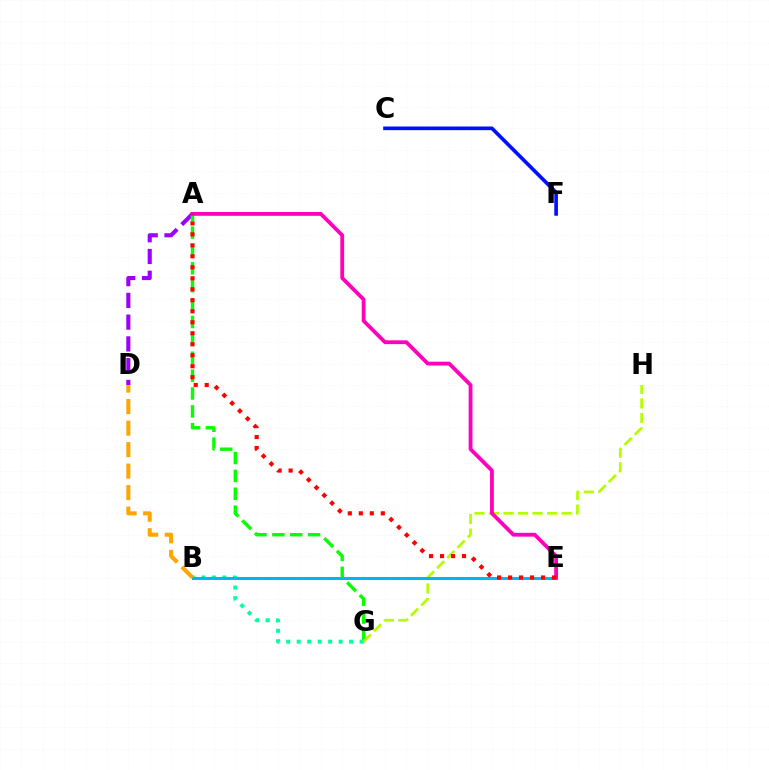{('A', 'D'): [{'color': '#9b00ff', 'line_style': 'dashed', 'thickness': 2.96}], ('A', 'G'): [{'color': '#08ff00', 'line_style': 'dashed', 'thickness': 2.43}], ('B', 'G'): [{'color': '#00ff9d', 'line_style': 'dotted', 'thickness': 2.85}], ('G', 'H'): [{'color': '#b3ff00', 'line_style': 'dashed', 'thickness': 1.97}], ('B', 'E'): [{'color': '#00b5ff', 'line_style': 'solid', 'thickness': 2.17}], ('A', 'E'): [{'color': '#ff00bd', 'line_style': 'solid', 'thickness': 2.74}, {'color': '#ff0000', 'line_style': 'dotted', 'thickness': 2.99}], ('B', 'D'): [{'color': '#ffa500', 'line_style': 'dashed', 'thickness': 2.92}], ('C', 'F'): [{'color': '#0010ff', 'line_style': 'solid', 'thickness': 2.63}]}